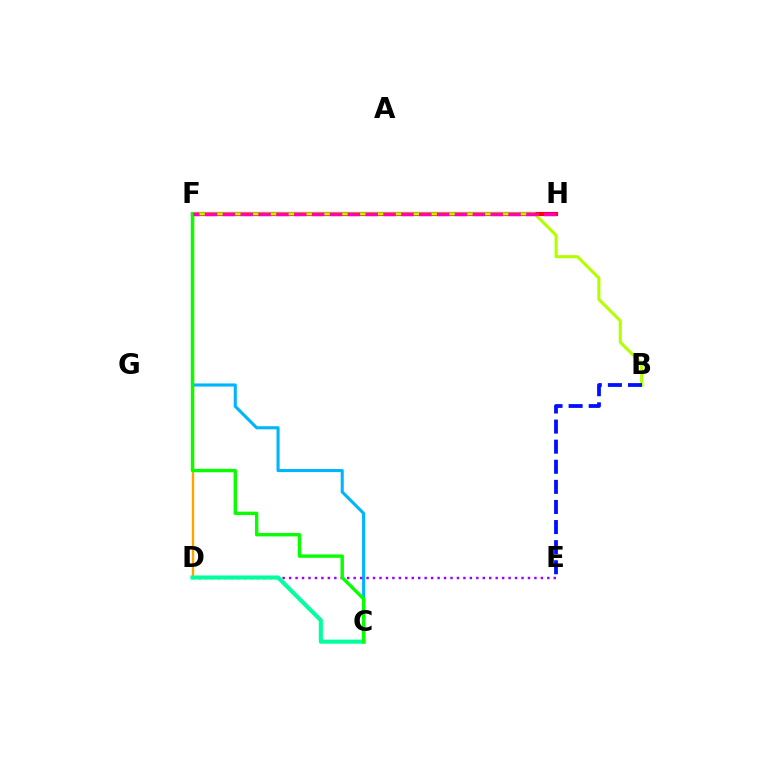{('F', 'H'): [{'color': '#ff0000', 'line_style': 'solid', 'thickness': 2.99}, {'color': '#ff00bd', 'line_style': 'dashed', 'thickness': 2.43}], ('D', 'F'): [{'color': '#ffa500', 'line_style': 'solid', 'thickness': 1.71}], ('C', 'F'): [{'color': '#00b5ff', 'line_style': 'solid', 'thickness': 2.22}, {'color': '#08ff00', 'line_style': 'solid', 'thickness': 2.44}], ('B', 'F'): [{'color': '#b3ff00', 'line_style': 'solid', 'thickness': 2.22}], ('D', 'E'): [{'color': '#9b00ff', 'line_style': 'dotted', 'thickness': 1.75}], ('B', 'E'): [{'color': '#0010ff', 'line_style': 'dashed', 'thickness': 2.73}], ('C', 'D'): [{'color': '#00ff9d', 'line_style': 'solid', 'thickness': 2.93}]}